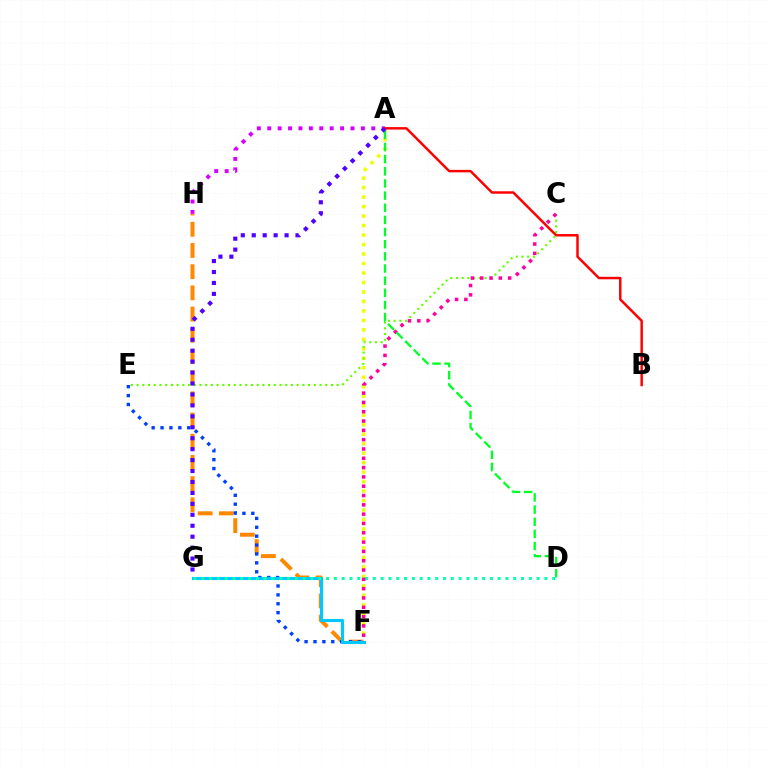{('A', 'F'): [{'color': '#eeff00', 'line_style': 'dotted', 'thickness': 2.58}], ('A', 'H'): [{'color': '#d600ff', 'line_style': 'dotted', 'thickness': 2.83}], ('C', 'E'): [{'color': '#66ff00', 'line_style': 'dotted', 'thickness': 1.55}], ('F', 'H'): [{'color': '#ff8800', 'line_style': 'dashed', 'thickness': 2.88}], ('E', 'F'): [{'color': '#003fff', 'line_style': 'dotted', 'thickness': 2.42}], ('F', 'G'): [{'color': '#00c7ff', 'line_style': 'solid', 'thickness': 2.25}], ('D', 'G'): [{'color': '#00ffaf', 'line_style': 'dotted', 'thickness': 2.12}], ('A', 'B'): [{'color': '#ff0000', 'line_style': 'solid', 'thickness': 1.77}], ('C', 'F'): [{'color': '#ff00a0', 'line_style': 'dotted', 'thickness': 2.53}], ('A', 'D'): [{'color': '#00ff27', 'line_style': 'dashed', 'thickness': 1.65}], ('A', 'G'): [{'color': '#4f00ff', 'line_style': 'dotted', 'thickness': 2.97}]}